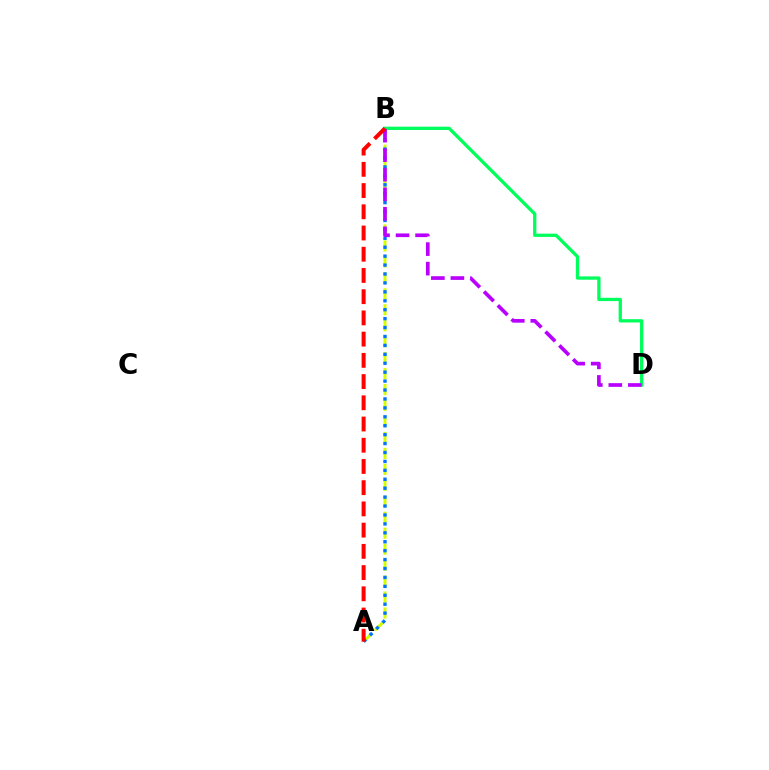{('A', 'B'): [{'color': '#d1ff00', 'line_style': 'dashed', 'thickness': 2.17}, {'color': '#0074ff', 'line_style': 'dotted', 'thickness': 2.42}, {'color': '#ff0000', 'line_style': 'dashed', 'thickness': 2.88}], ('B', 'D'): [{'color': '#00ff5c', 'line_style': 'solid', 'thickness': 2.37}, {'color': '#b900ff', 'line_style': 'dashed', 'thickness': 2.65}]}